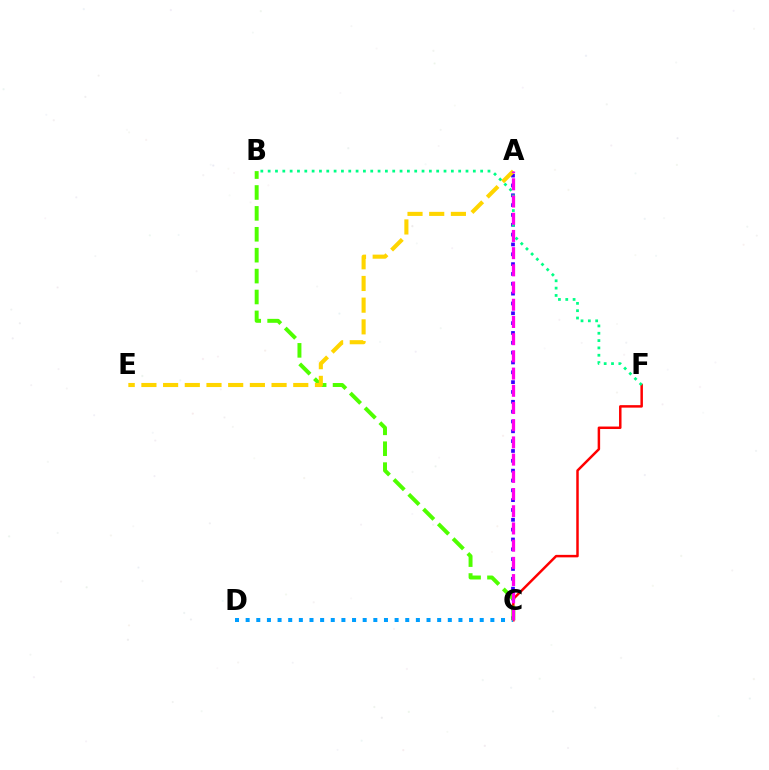{('C', 'F'): [{'color': '#ff0000', 'line_style': 'solid', 'thickness': 1.79}], ('A', 'C'): [{'color': '#3700ff', 'line_style': 'dotted', 'thickness': 2.67}, {'color': '#ff00ed', 'line_style': 'dashed', 'thickness': 2.34}], ('C', 'D'): [{'color': '#009eff', 'line_style': 'dotted', 'thickness': 2.89}], ('B', 'C'): [{'color': '#4fff00', 'line_style': 'dashed', 'thickness': 2.84}], ('A', 'E'): [{'color': '#ffd500', 'line_style': 'dashed', 'thickness': 2.95}], ('B', 'F'): [{'color': '#00ff86', 'line_style': 'dotted', 'thickness': 1.99}]}